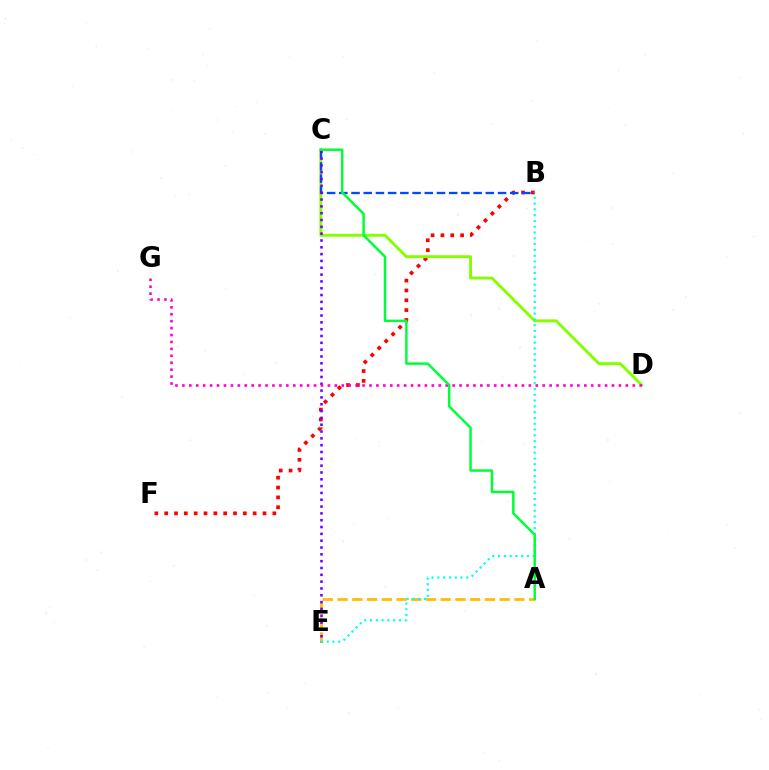{('B', 'F'): [{'color': '#ff0000', 'line_style': 'dotted', 'thickness': 2.67}], ('A', 'E'): [{'color': '#ffbd00', 'line_style': 'dashed', 'thickness': 2.0}], ('C', 'D'): [{'color': '#84ff00', 'line_style': 'solid', 'thickness': 2.09}], ('B', 'C'): [{'color': '#004bff', 'line_style': 'dashed', 'thickness': 1.66}], ('C', 'E'): [{'color': '#7200ff', 'line_style': 'dotted', 'thickness': 1.85}], ('D', 'G'): [{'color': '#ff00cf', 'line_style': 'dotted', 'thickness': 1.88}], ('B', 'E'): [{'color': '#00fff6', 'line_style': 'dotted', 'thickness': 1.57}], ('A', 'C'): [{'color': '#00ff39', 'line_style': 'solid', 'thickness': 1.79}]}